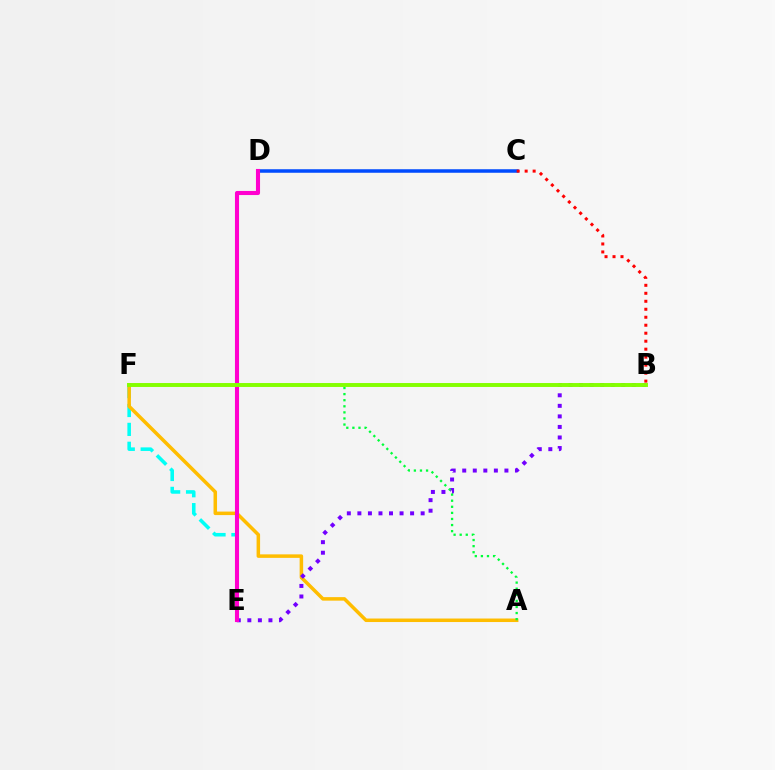{('C', 'D'): [{'color': '#004bff', 'line_style': 'solid', 'thickness': 2.53}], ('E', 'F'): [{'color': '#00fff6', 'line_style': 'dashed', 'thickness': 2.57}], ('A', 'F'): [{'color': '#ffbd00', 'line_style': 'solid', 'thickness': 2.53}, {'color': '#00ff39', 'line_style': 'dotted', 'thickness': 1.65}], ('B', 'C'): [{'color': '#ff0000', 'line_style': 'dotted', 'thickness': 2.17}], ('B', 'E'): [{'color': '#7200ff', 'line_style': 'dotted', 'thickness': 2.87}], ('D', 'E'): [{'color': '#ff00cf', 'line_style': 'solid', 'thickness': 2.94}], ('B', 'F'): [{'color': '#84ff00', 'line_style': 'solid', 'thickness': 2.83}]}